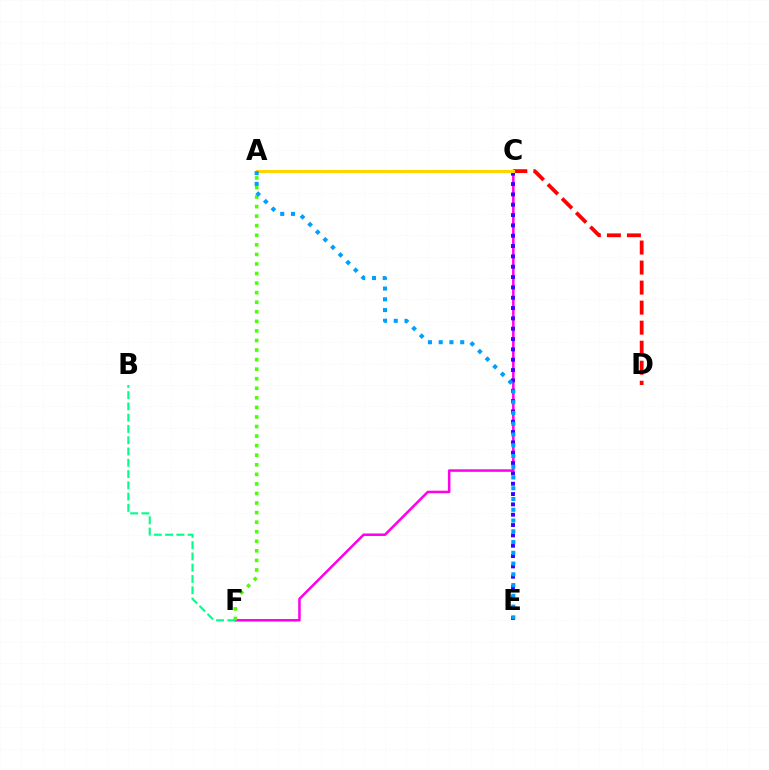{('C', 'F'): [{'color': '#ff00ed', 'line_style': 'solid', 'thickness': 1.82}], ('C', 'E'): [{'color': '#3700ff', 'line_style': 'dotted', 'thickness': 2.81}], ('C', 'D'): [{'color': '#ff0000', 'line_style': 'dashed', 'thickness': 2.72}], ('A', 'F'): [{'color': '#4fff00', 'line_style': 'dotted', 'thickness': 2.6}], ('A', 'C'): [{'color': '#ffd500', 'line_style': 'solid', 'thickness': 2.18}], ('B', 'F'): [{'color': '#00ff86', 'line_style': 'dashed', 'thickness': 1.53}], ('A', 'E'): [{'color': '#009eff', 'line_style': 'dotted', 'thickness': 2.92}]}